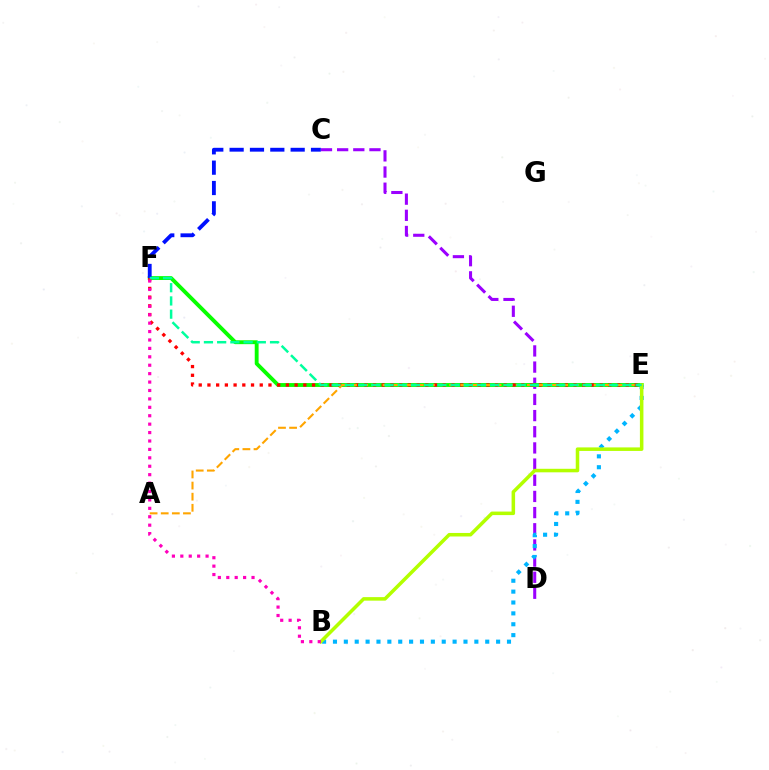{('C', 'D'): [{'color': '#9b00ff', 'line_style': 'dashed', 'thickness': 2.2}], ('E', 'F'): [{'color': '#08ff00', 'line_style': 'solid', 'thickness': 2.78}, {'color': '#ff0000', 'line_style': 'dotted', 'thickness': 2.37}, {'color': '#00ff9d', 'line_style': 'dashed', 'thickness': 1.8}], ('B', 'E'): [{'color': '#00b5ff', 'line_style': 'dotted', 'thickness': 2.96}, {'color': '#b3ff00', 'line_style': 'solid', 'thickness': 2.54}], ('C', 'F'): [{'color': '#0010ff', 'line_style': 'dashed', 'thickness': 2.76}], ('A', 'E'): [{'color': '#ffa500', 'line_style': 'dashed', 'thickness': 1.51}], ('B', 'F'): [{'color': '#ff00bd', 'line_style': 'dotted', 'thickness': 2.29}]}